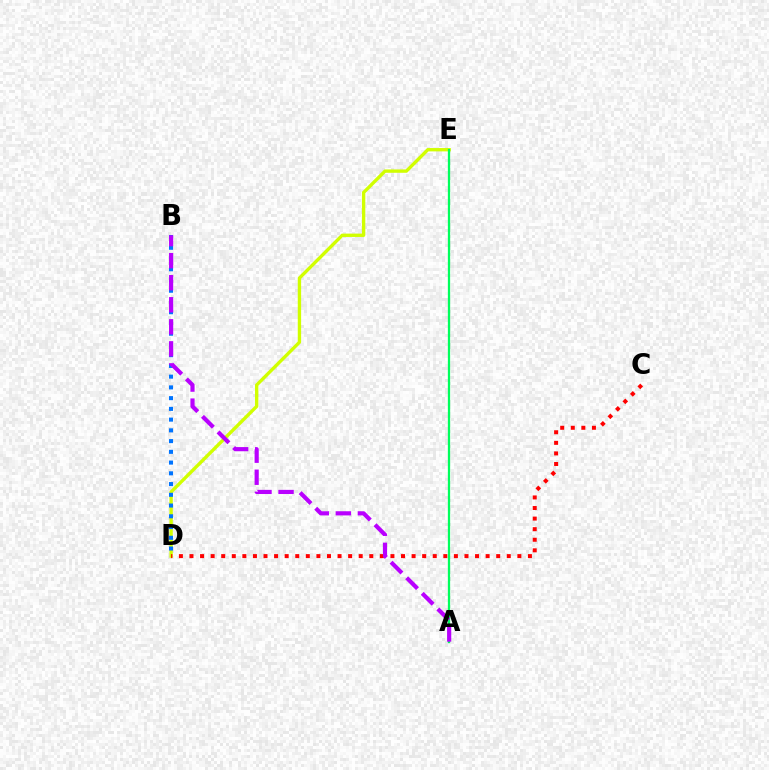{('D', 'E'): [{'color': '#d1ff00', 'line_style': 'solid', 'thickness': 2.41}], ('C', 'D'): [{'color': '#ff0000', 'line_style': 'dotted', 'thickness': 2.87}], ('B', 'D'): [{'color': '#0074ff', 'line_style': 'dotted', 'thickness': 2.92}], ('A', 'E'): [{'color': '#00ff5c', 'line_style': 'solid', 'thickness': 1.64}], ('A', 'B'): [{'color': '#b900ff', 'line_style': 'dashed', 'thickness': 2.99}]}